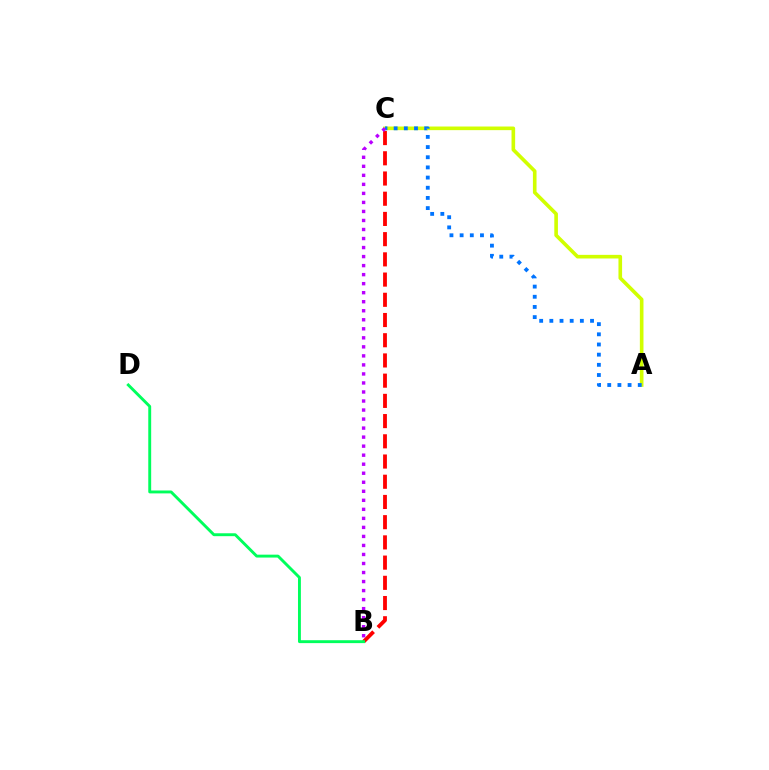{('A', 'C'): [{'color': '#d1ff00', 'line_style': 'solid', 'thickness': 2.61}, {'color': '#0074ff', 'line_style': 'dotted', 'thickness': 2.76}], ('B', 'C'): [{'color': '#ff0000', 'line_style': 'dashed', 'thickness': 2.75}, {'color': '#b900ff', 'line_style': 'dotted', 'thickness': 2.45}], ('B', 'D'): [{'color': '#00ff5c', 'line_style': 'solid', 'thickness': 2.09}]}